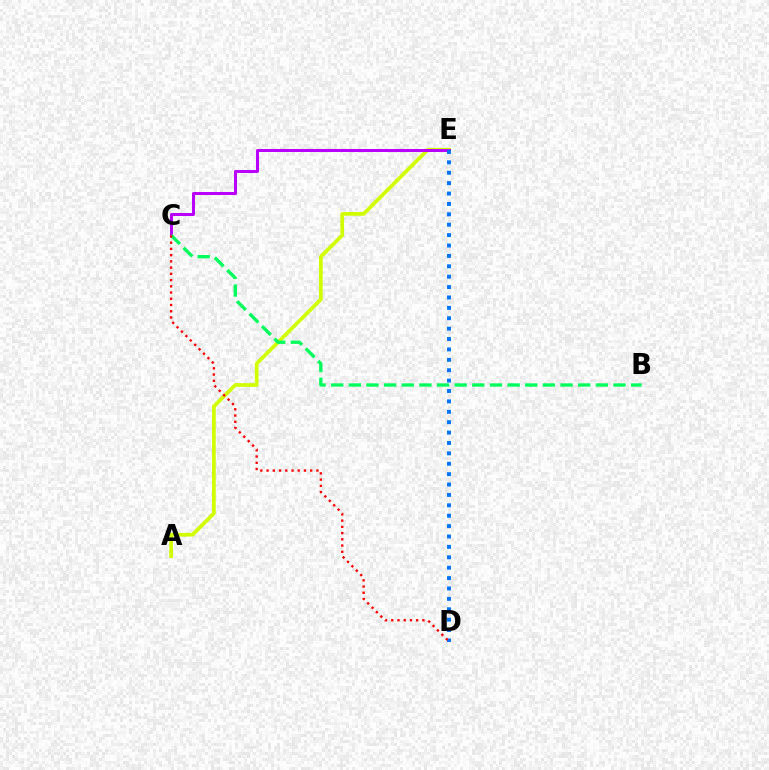{('A', 'E'): [{'color': '#d1ff00', 'line_style': 'solid', 'thickness': 2.68}], ('C', 'E'): [{'color': '#b900ff', 'line_style': 'solid', 'thickness': 2.18}], ('B', 'C'): [{'color': '#00ff5c', 'line_style': 'dashed', 'thickness': 2.4}], ('D', 'E'): [{'color': '#0074ff', 'line_style': 'dotted', 'thickness': 2.82}], ('C', 'D'): [{'color': '#ff0000', 'line_style': 'dotted', 'thickness': 1.69}]}